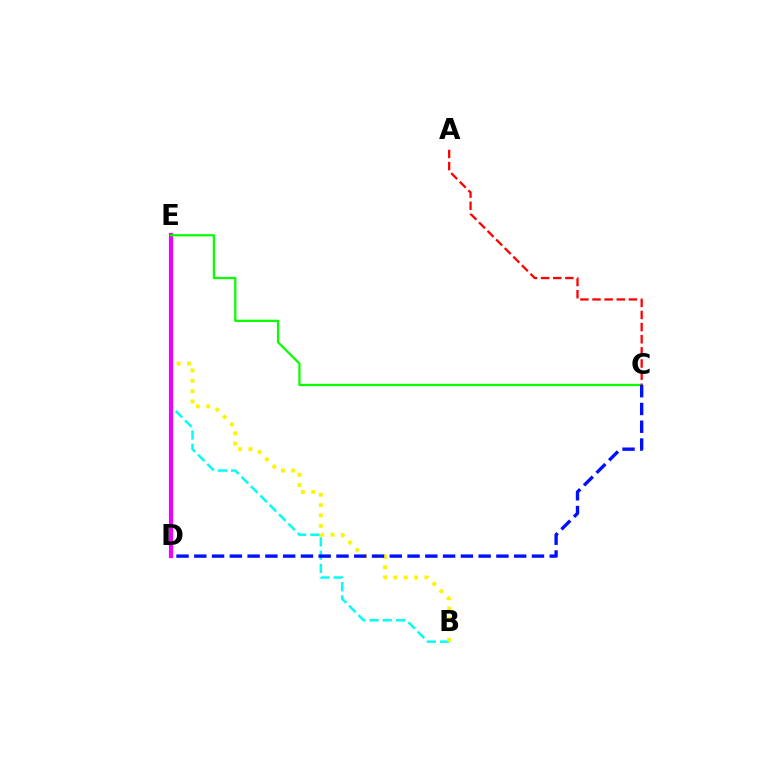{('B', 'E'): [{'color': '#00fff6', 'line_style': 'dashed', 'thickness': 1.8}, {'color': '#fcf500', 'line_style': 'dotted', 'thickness': 2.81}], ('D', 'E'): [{'color': '#ee00ff', 'line_style': 'solid', 'thickness': 2.99}], ('C', 'E'): [{'color': '#08ff00', 'line_style': 'solid', 'thickness': 1.62}], ('C', 'D'): [{'color': '#0010ff', 'line_style': 'dashed', 'thickness': 2.41}], ('A', 'C'): [{'color': '#ff0000', 'line_style': 'dashed', 'thickness': 1.65}]}